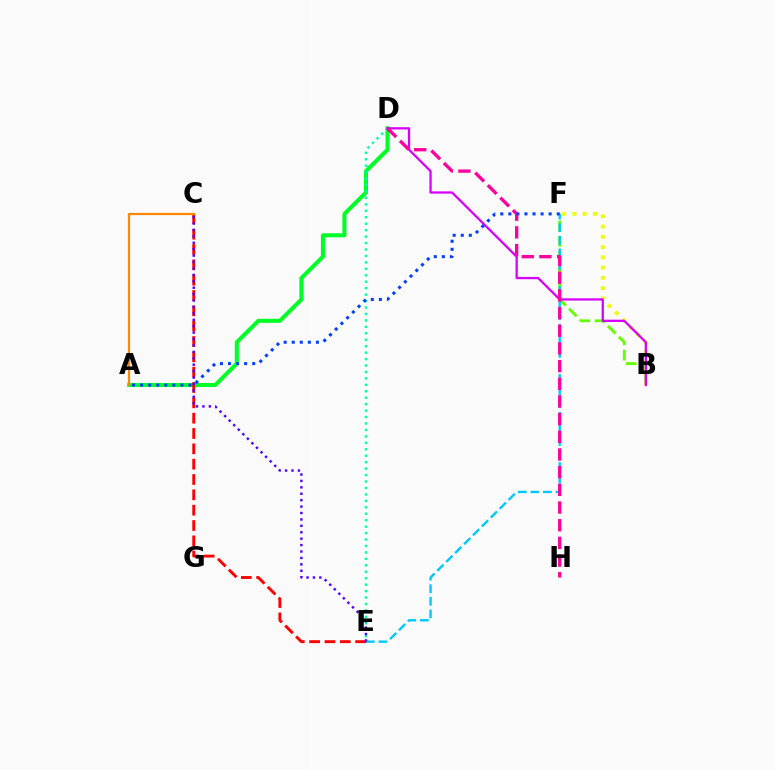{('B', 'F'): [{'color': '#66ff00', 'line_style': 'dashed', 'thickness': 2.08}, {'color': '#eeff00', 'line_style': 'dotted', 'thickness': 2.79}], ('E', 'F'): [{'color': '#00c7ff', 'line_style': 'dashed', 'thickness': 1.71}], ('A', 'D'): [{'color': '#00ff27', 'line_style': 'solid', 'thickness': 2.91}], ('D', 'E'): [{'color': '#00ffaf', 'line_style': 'dotted', 'thickness': 1.75}], ('C', 'E'): [{'color': '#ff0000', 'line_style': 'dashed', 'thickness': 2.08}, {'color': '#4f00ff', 'line_style': 'dotted', 'thickness': 1.74}], ('B', 'D'): [{'color': '#d600ff', 'line_style': 'solid', 'thickness': 1.64}], ('D', 'H'): [{'color': '#ff00a0', 'line_style': 'dashed', 'thickness': 2.4}], ('A', 'C'): [{'color': '#ff8800', 'line_style': 'solid', 'thickness': 1.59}], ('A', 'F'): [{'color': '#003fff', 'line_style': 'dotted', 'thickness': 2.19}]}